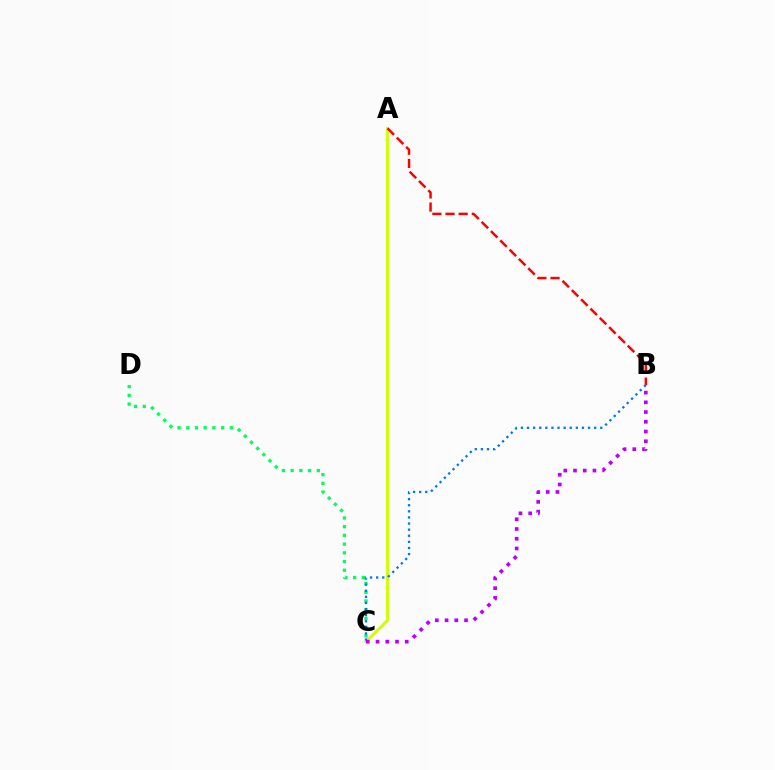{('A', 'C'): [{'color': '#d1ff00', 'line_style': 'solid', 'thickness': 2.07}], ('A', 'B'): [{'color': '#ff0000', 'line_style': 'dashed', 'thickness': 1.79}], ('C', 'D'): [{'color': '#00ff5c', 'line_style': 'dotted', 'thickness': 2.37}], ('B', 'C'): [{'color': '#0074ff', 'line_style': 'dotted', 'thickness': 1.66}, {'color': '#b900ff', 'line_style': 'dotted', 'thickness': 2.64}]}